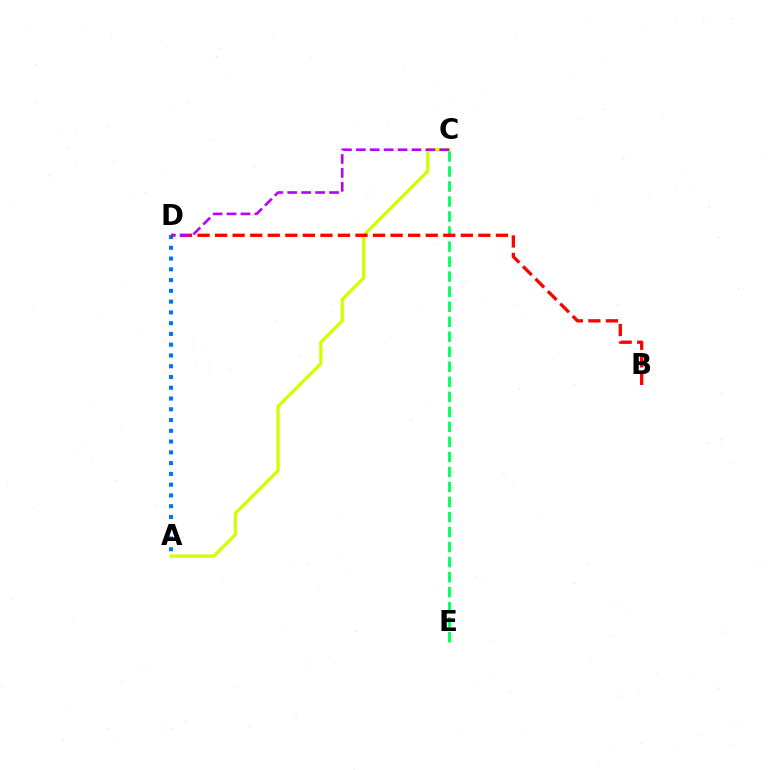{('C', 'E'): [{'color': '#00ff5c', 'line_style': 'dashed', 'thickness': 2.04}], ('A', 'C'): [{'color': '#d1ff00', 'line_style': 'solid', 'thickness': 2.35}], ('B', 'D'): [{'color': '#ff0000', 'line_style': 'dashed', 'thickness': 2.38}], ('A', 'D'): [{'color': '#0074ff', 'line_style': 'dotted', 'thickness': 2.93}], ('C', 'D'): [{'color': '#b900ff', 'line_style': 'dashed', 'thickness': 1.89}]}